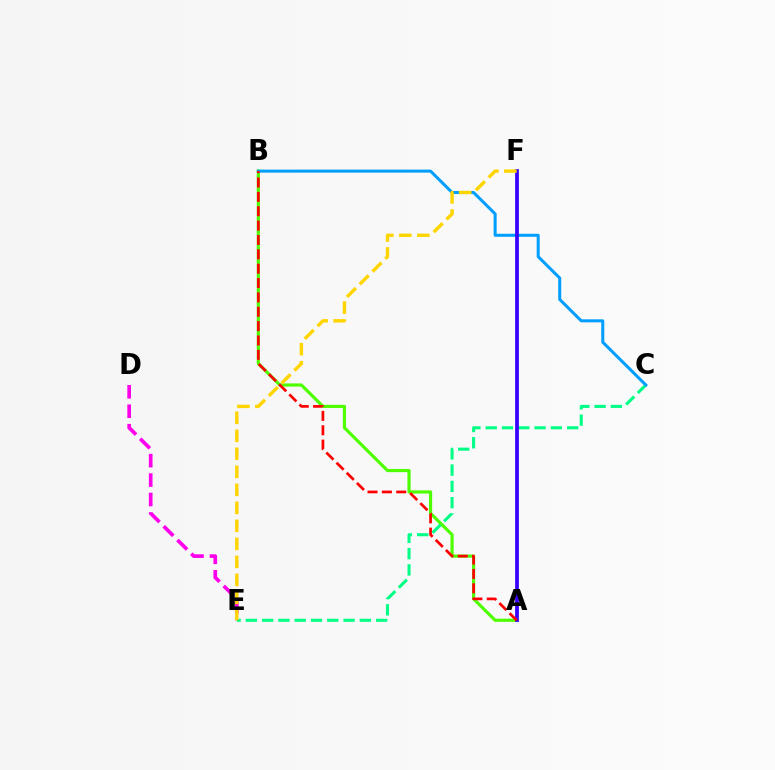{('D', 'E'): [{'color': '#ff00ed', 'line_style': 'dashed', 'thickness': 2.64}], ('A', 'B'): [{'color': '#4fff00', 'line_style': 'solid', 'thickness': 2.29}, {'color': '#ff0000', 'line_style': 'dashed', 'thickness': 1.95}], ('C', 'E'): [{'color': '#00ff86', 'line_style': 'dashed', 'thickness': 2.21}], ('B', 'C'): [{'color': '#009eff', 'line_style': 'solid', 'thickness': 2.18}], ('A', 'F'): [{'color': '#3700ff', 'line_style': 'solid', 'thickness': 2.7}], ('E', 'F'): [{'color': '#ffd500', 'line_style': 'dashed', 'thickness': 2.45}]}